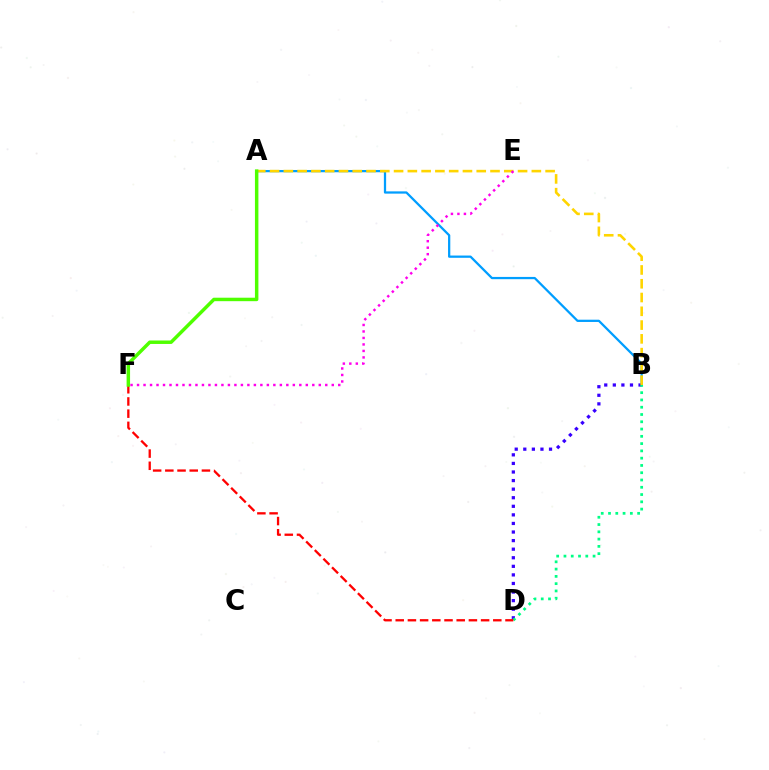{('A', 'B'): [{'color': '#009eff', 'line_style': 'solid', 'thickness': 1.63}, {'color': '#ffd500', 'line_style': 'dashed', 'thickness': 1.87}], ('B', 'D'): [{'color': '#3700ff', 'line_style': 'dotted', 'thickness': 2.33}, {'color': '#00ff86', 'line_style': 'dotted', 'thickness': 1.98}], ('D', 'F'): [{'color': '#ff0000', 'line_style': 'dashed', 'thickness': 1.66}], ('E', 'F'): [{'color': '#ff00ed', 'line_style': 'dotted', 'thickness': 1.76}], ('A', 'F'): [{'color': '#4fff00', 'line_style': 'solid', 'thickness': 2.49}]}